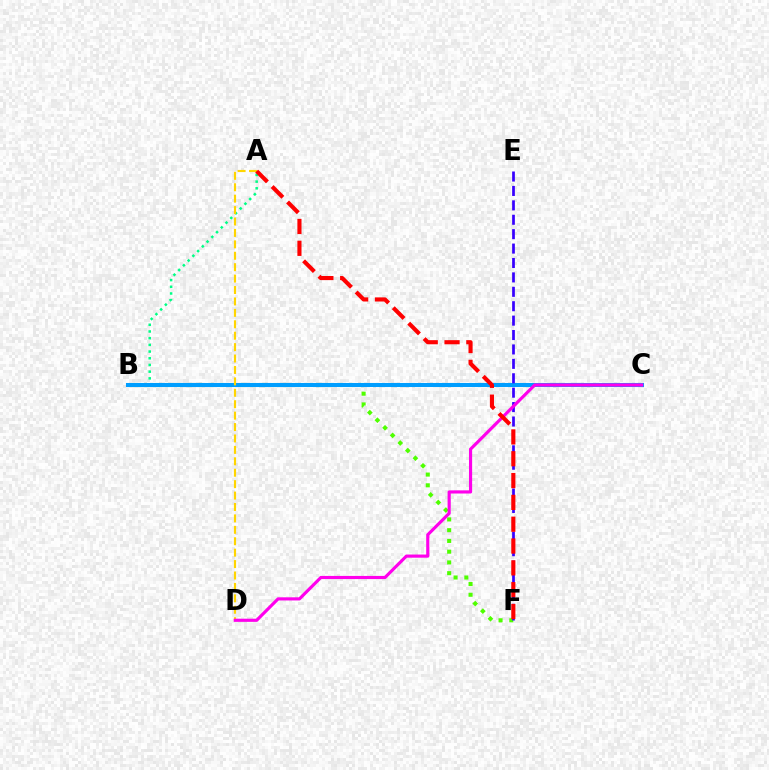{('A', 'B'): [{'color': '#00ff86', 'line_style': 'dotted', 'thickness': 1.82}], ('B', 'F'): [{'color': '#4fff00', 'line_style': 'dotted', 'thickness': 2.92}], ('B', 'C'): [{'color': '#009eff', 'line_style': 'solid', 'thickness': 2.92}], ('A', 'D'): [{'color': '#ffd500', 'line_style': 'dashed', 'thickness': 1.55}], ('E', 'F'): [{'color': '#3700ff', 'line_style': 'dashed', 'thickness': 1.96}], ('C', 'D'): [{'color': '#ff00ed', 'line_style': 'solid', 'thickness': 2.27}], ('A', 'F'): [{'color': '#ff0000', 'line_style': 'dashed', 'thickness': 2.96}]}